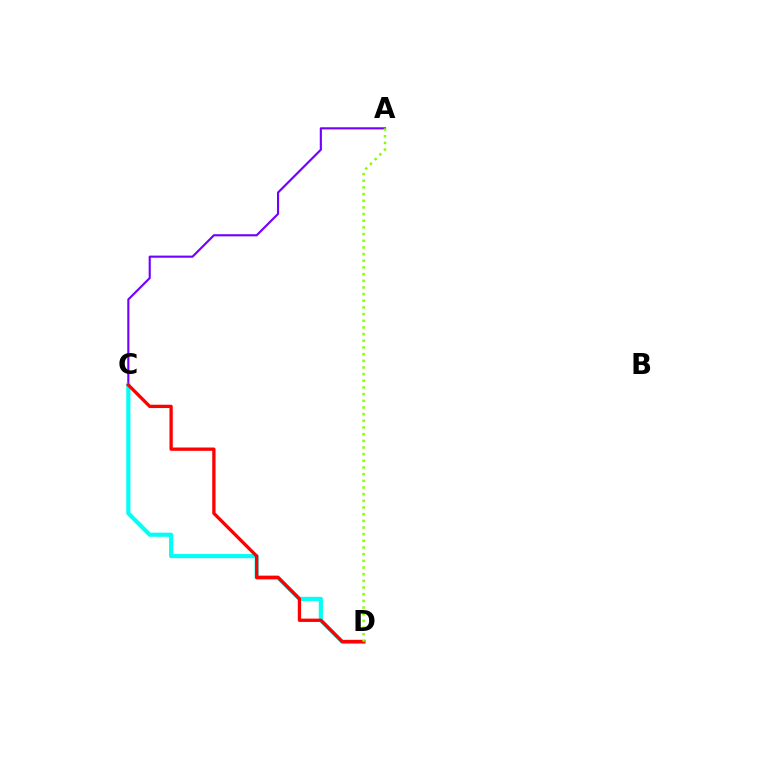{('A', 'C'): [{'color': '#7200ff', 'line_style': 'solid', 'thickness': 1.54}], ('C', 'D'): [{'color': '#00fff6', 'line_style': 'solid', 'thickness': 2.97}, {'color': '#ff0000', 'line_style': 'solid', 'thickness': 2.38}], ('A', 'D'): [{'color': '#84ff00', 'line_style': 'dotted', 'thickness': 1.81}]}